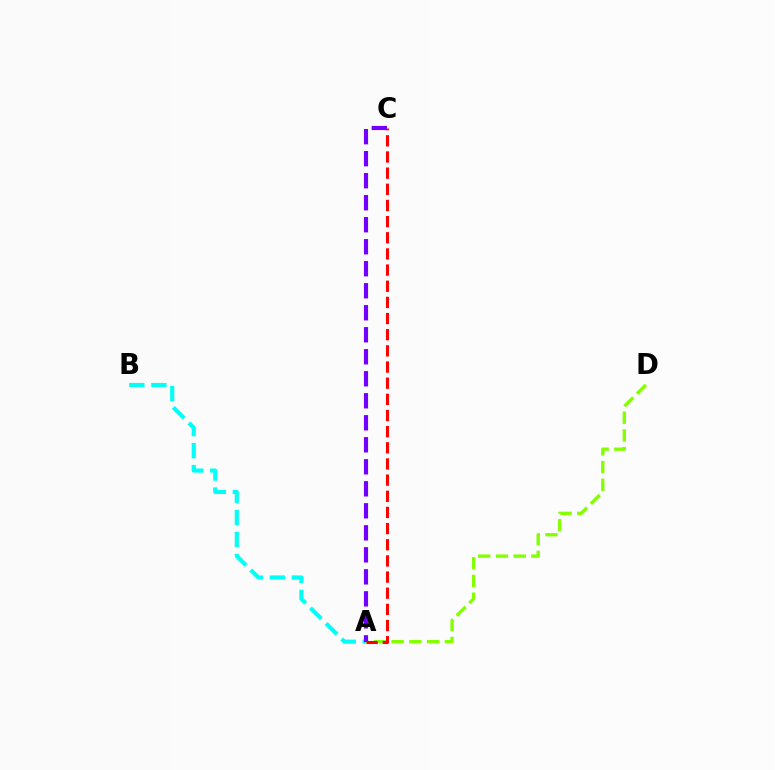{('A', 'D'): [{'color': '#84ff00', 'line_style': 'dashed', 'thickness': 2.41}], ('A', 'C'): [{'color': '#ff0000', 'line_style': 'dashed', 'thickness': 2.19}, {'color': '#7200ff', 'line_style': 'dashed', 'thickness': 2.99}], ('A', 'B'): [{'color': '#00fff6', 'line_style': 'dashed', 'thickness': 2.99}]}